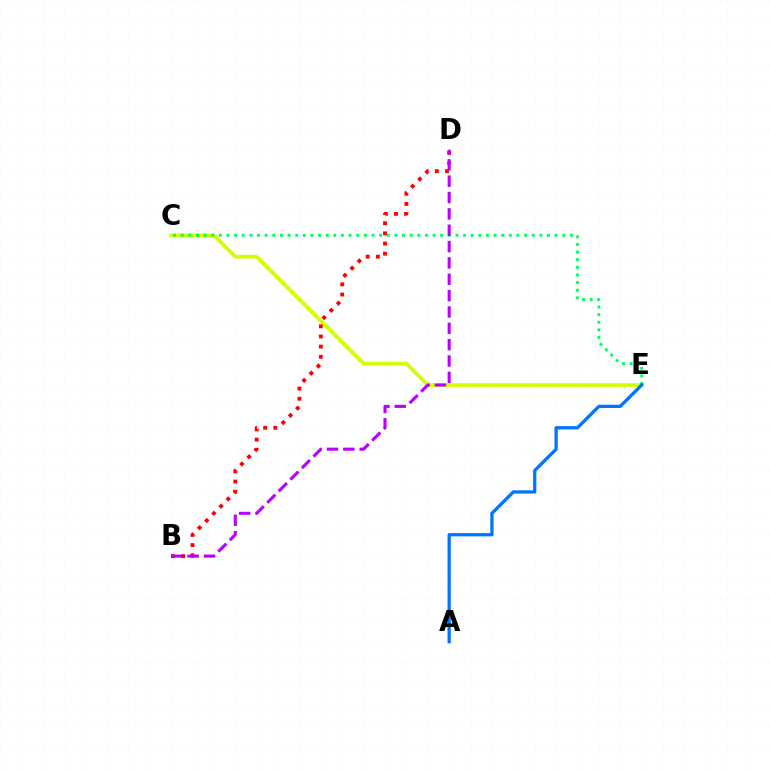{('C', 'E'): [{'color': '#d1ff00', 'line_style': 'solid', 'thickness': 2.68}, {'color': '#00ff5c', 'line_style': 'dotted', 'thickness': 2.07}], ('B', 'D'): [{'color': '#ff0000', 'line_style': 'dotted', 'thickness': 2.76}, {'color': '#b900ff', 'line_style': 'dashed', 'thickness': 2.22}], ('A', 'E'): [{'color': '#0074ff', 'line_style': 'solid', 'thickness': 2.35}]}